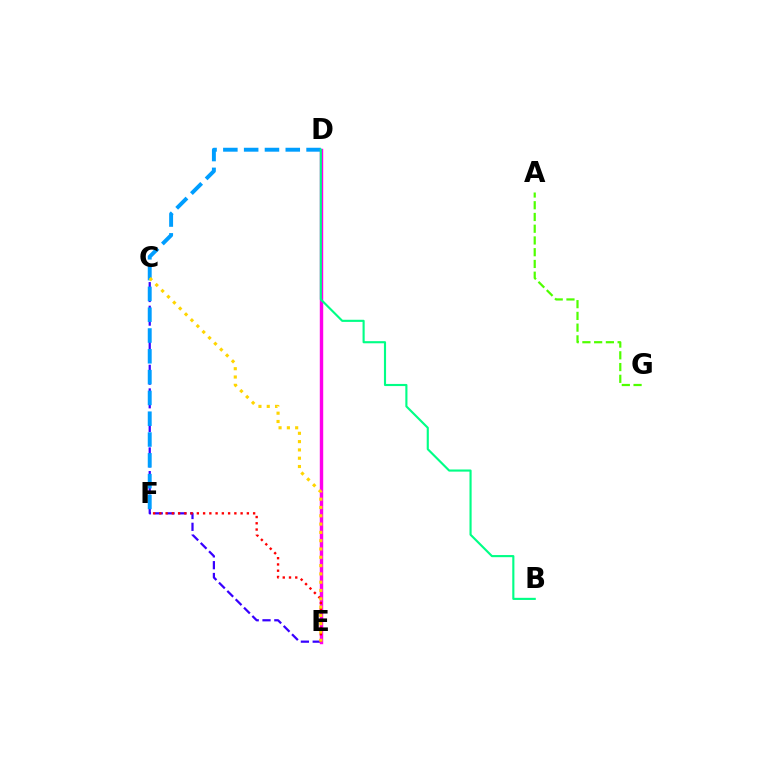{('C', 'E'): [{'color': '#3700ff', 'line_style': 'dashed', 'thickness': 1.6}, {'color': '#ffd500', 'line_style': 'dotted', 'thickness': 2.26}], ('D', 'E'): [{'color': '#ff00ed', 'line_style': 'solid', 'thickness': 2.46}], ('E', 'F'): [{'color': '#ff0000', 'line_style': 'dotted', 'thickness': 1.7}], ('D', 'F'): [{'color': '#009eff', 'line_style': 'dashed', 'thickness': 2.83}], ('B', 'D'): [{'color': '#00ff86', 'line_style': 'solid', 'thickness': 1.53}], ('A', 'G'): [{'color': '#4fff00', 'line_style': 'dashed', 'thickness': 1.6}]}